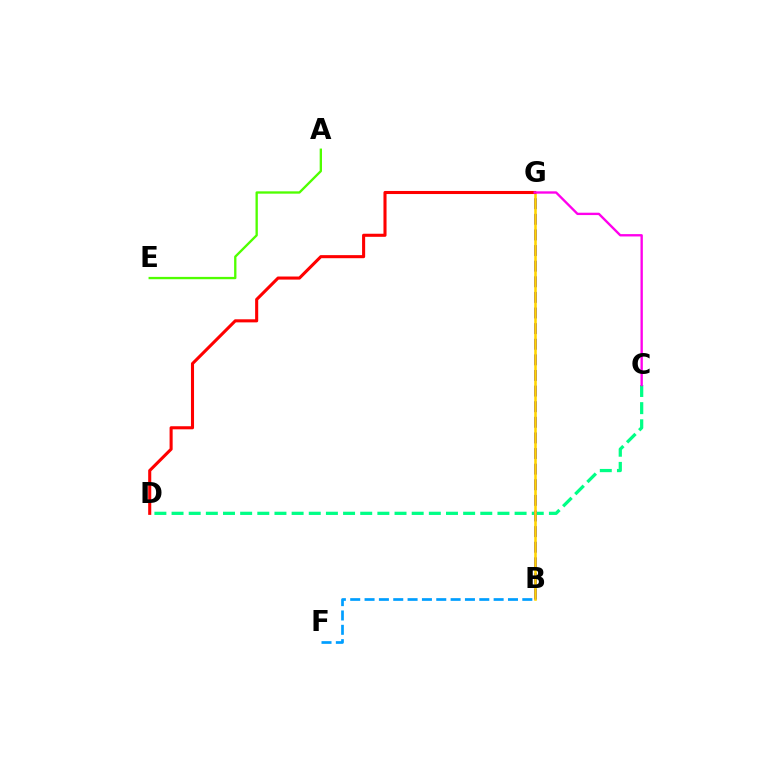{('A', 'E'): [{'color': '#4fff00', 'line_style': 'solid', 'thickness': 1.68}], ('C', 'D'): [{'color': '#00ff86', 'line_style': 'dashed', 'thickness': 2.33}], ('B', 'G'): [{'color': '#3700ff', 'line_style': 'dashed', 'thickness': 2.12}, {'color': '#ffd500', 'line_style': 'solid', 'thickness': 1.84}], ('B', 'F'): [{'color': '#009eff', 'line_style': 'dashed', 'thickness': 1.95}], ('D', 'G'): [{'color': '#ff0000', 'line_style': 'solid', 'thickness': 2.22}], ('C', 'G'): [{'color': '#ff00ed', 'line_style': 'solid', 'thickness': 1.69}]}